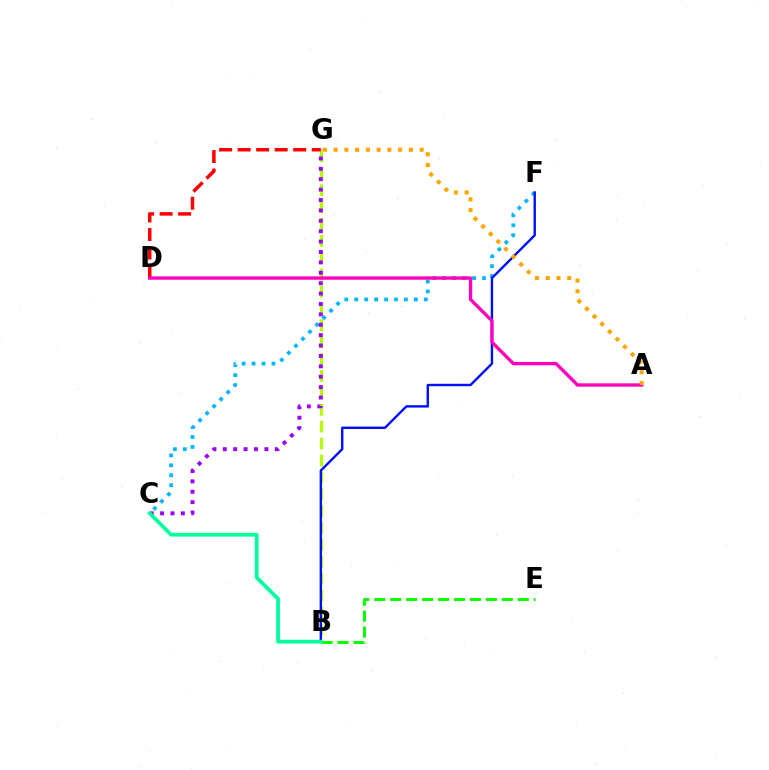{('B', 'G'): [{'color': '#b3ff00', 'line_style': 'dashed', 'thickness': 2.29}], ('D', 'G'): [{'color': '#ff0000', 'line_style': 'dashed', 'thickness': 2.52}], ('C', 'F'): [{'color': '#00b5ff', 'line_style': 'dotted', 'thickness': 2.7}], ('B', 'F'): [{'color': '#0010ff', 'line_style': 'solid', 'thickness': 1.72}], ('A', 'D'): [{'color': '#ff00bd', 'line_style': 'solid', 'thickness': 2.41}], ('B', 'E'): [{'color': '#08ff00', 'line_style': 'dashed', 'thickness': 2.17}], ('C', 'G'): [{'color': '#9b00ff', 'line_style': 'dotted', 'thickness': 2.82}], ('A', 'G'): [{'color': '#ffa500', 'line_style': 'dotted', 'thickness': 2.92}], ('B', 'C'): [{'color': '#00ff9d', 'line_style': 'solid', 'thickness': 2.69}]}